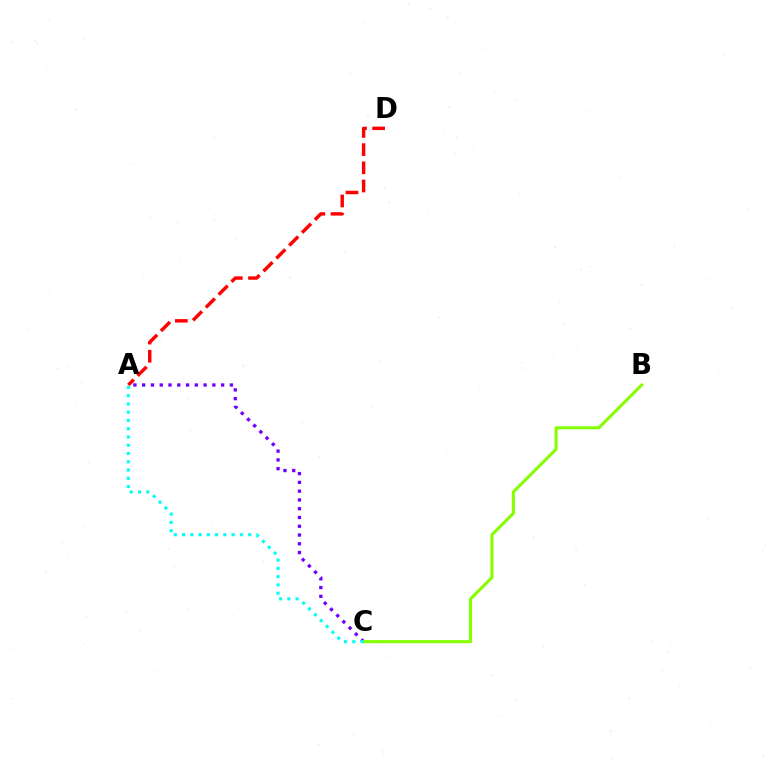{('A', 'C'): [{'color': '#7200ff', 'line_style': 'dotted', 'thickness': 2.38}, {'color': '#00fff6', 'line_style': 'dotted', 'thickness': 2.24}], ('B', 'C'): [{'color': '#84ff00', 'line_style': 'solid', 'thickness': 2.19}], ('A', 'D'): [{'color': '#ff0000', 'line_style': 'dashed', 'thickness': 2.47}]}